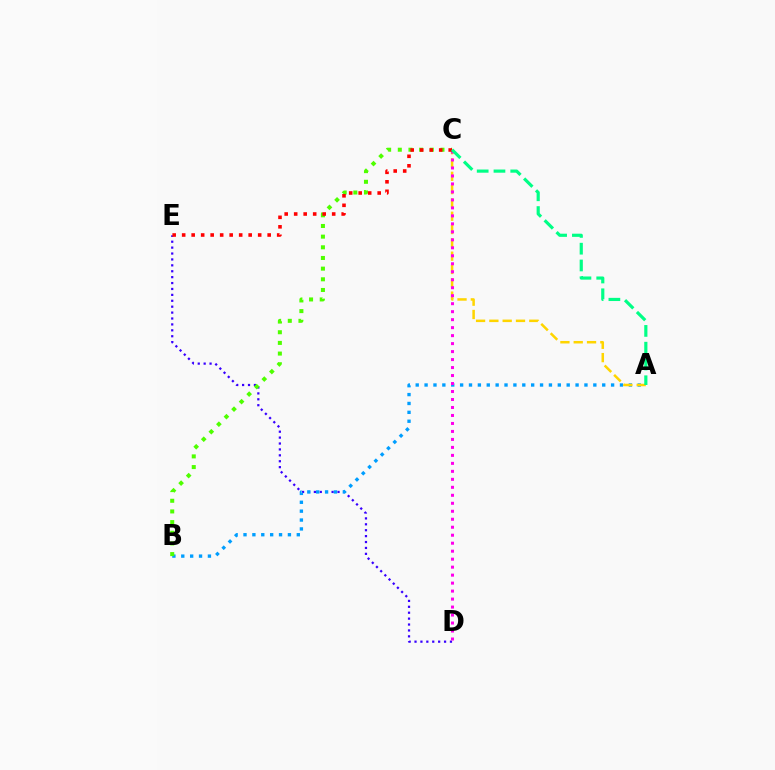{('D', 'E'): [{'color': '#3700ff', 'line_style': 'dotted', 'thickness': 1.6}], ('A', 'B'): [{'color': '#009eff', 'line_style': 'dotted', 'thickness': 2.41}], ('A', 'C'): [{'color': '#ffd500', 'line_style': 'dashed', 'thickness': 1.81}, {'color': '#00ff86', 'line_style': 'dashed', 'thickness': 2.28}], ('B', 'C'): [{'color': '#4fff00', 'line_style': 'dotted', 'thickness': 2.9}], ('C', 'D'): [{'color': '#ff00ed', 'line_style': 'dotted', 'thickness': 2.17}], ('C', 'E'): [{'color': '#ff0000', 'line_style': 'dotted', 'thickness': 2.58}]}